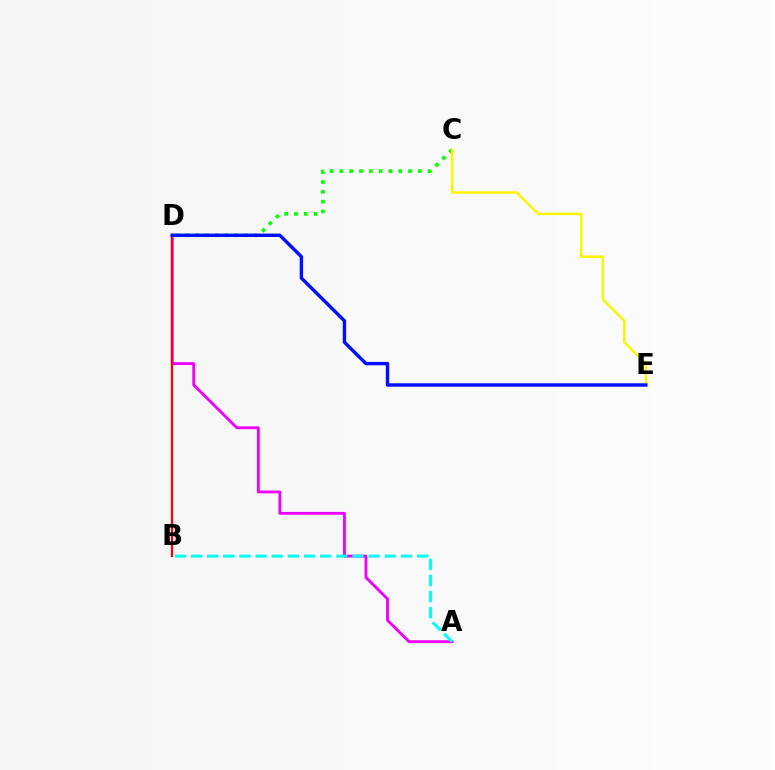{('A', 'D'): [{'color': '#ee00ff', 'line_style': 'solid', 'thickness': 2.05}], ('C', 'D'): [{'color': '#08ff00', 'line_style': 'dotted', 'thickness': 2.66}], ('A', 'B'): [{'color': '#00fff6', 'line_style': 'dashed', 'thickness': 2.19}], ('B', 'D'): [{'color': '#ff0000', 'line_style': 'solid', 'thickness': 1.61}], ('C', 'E'): [{'color': '#fcf500', 'line_style': 'solid', 'thickness': 1.76}], ('D', 'E'): [{'color': '#0010ff', 'line_style': 'solid', 'thickness': 2.45}]}